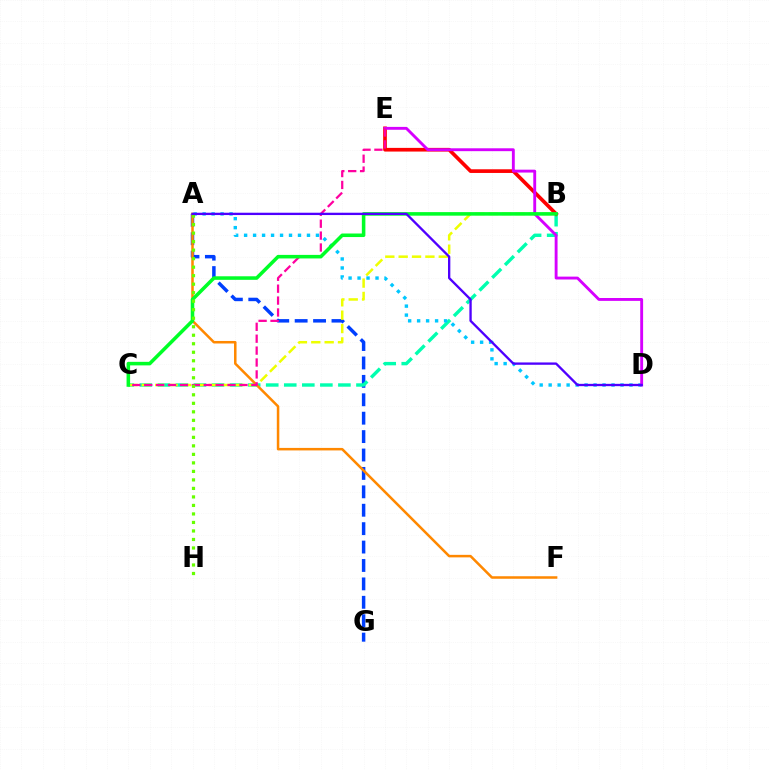{('A', 'G'): [{'color': '#003fff', 'line_style': 'dashed', 'thickness': 2.5}], ('B', 'C'): [{'color': '#00ffaf', 'line_style': 'dashed', 'thickness': 2.45}, {'color': '#eeff00', 'line_style': 'dashed', 'thickness': 1.82}, {'color': '#00ff27', 'line_style': 'solid', 'thickness': 2.55}], ('A', 'F'): [{'color': '#ff8800', 'line_style': 'solid', 'thickness': 1.81}], ('A', 'D'): [{'color': '#00c7ff', 'line_style': 'dotted', 'thickness': 2.44}, {'color': '#4f00ff', 'line_style': 'solid', 'thickness': 1.68}], ('B', 'E'): [{'color': '#ff0000', 'line_style': 'solid', 'thickness': 2.65}], ('D', 'E'): [{'color': '#d600ff', 'line_style': 'solid', 'thickness': 2.07}], ('C', 'E'): [{'color': '#ff00a0', 'line_style': 'dashed', 'thickness': 1.62}], ('A', 'H'): [{'color': '#66ff00', 'line_style': 'dotted', 'thickness': 2.31}]}